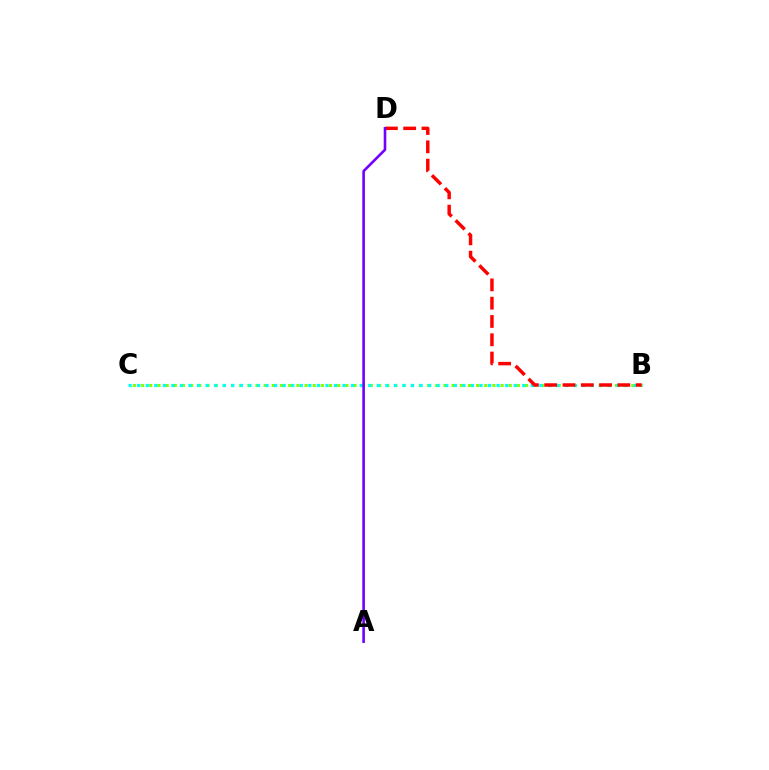{('B', 'C'): [{'color': '#84ff00', 'line_style': 'dotted', 'thickness': 2.22}, {'color': '#00fff6', 'line_style': 'dotted', 'thickness': 2.33}], ('B', 'D'): [{'color': '#ff0000', 'line_style': 'dashed', 'thickness': 2.49}], ('A', 'D'): [{'color': '#7200ff', 'line_style': 'solid', 'thickness': 1.88}]}